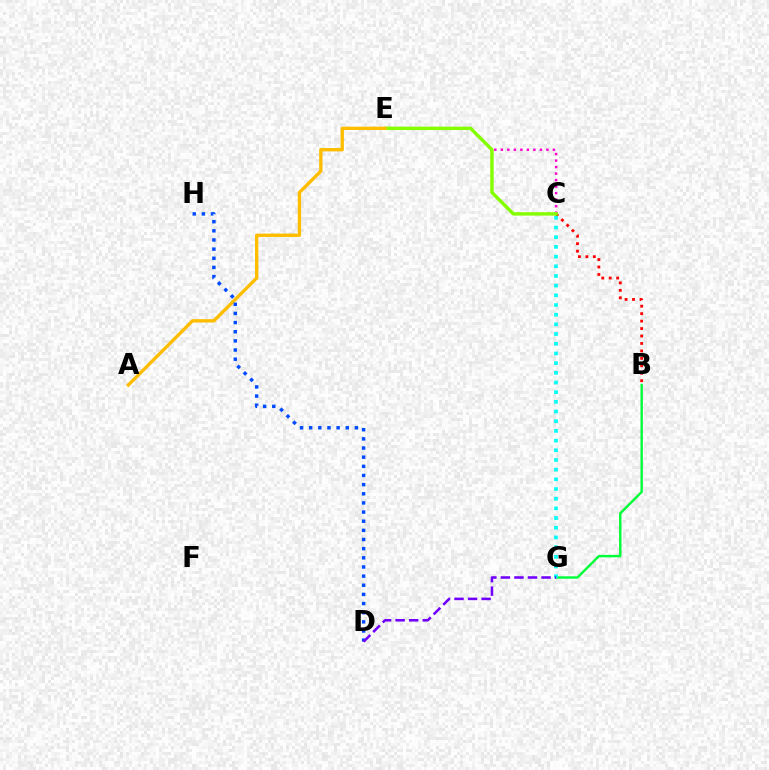{('B', 'C'): [{'color': '#ff0000', 'line_style': 'dotted', 'thickness': 2.02}], ('C', 'E'): [{'color': '#ff00cf', 'line_style': 'dotted', 'thickness': 1.77}, {'color': '#84ff00', 'line_style': 'solid', 'thickness': 2.47}], ('B', 'G'): [{'color': '#00ff39', 'line_style': 'solid', 'thickness': 1.74}], ('A', 'E'): [{'color': '#ffbd00', 'line_style': 'solid', 'thickness': 2.42}], ('C', 'G'): [{'color': '#00fff6', 'line_style': 'dotted', 'thickness': 2.63}], ('D', 'H'): [{'color': '#004bff', 'line_style': 'dotted', 'thickness': 2.49}], ('D', 'G'): [{'color': '#7200ff', 'line_style': 'dashed', 'thickness': 1.84}]}